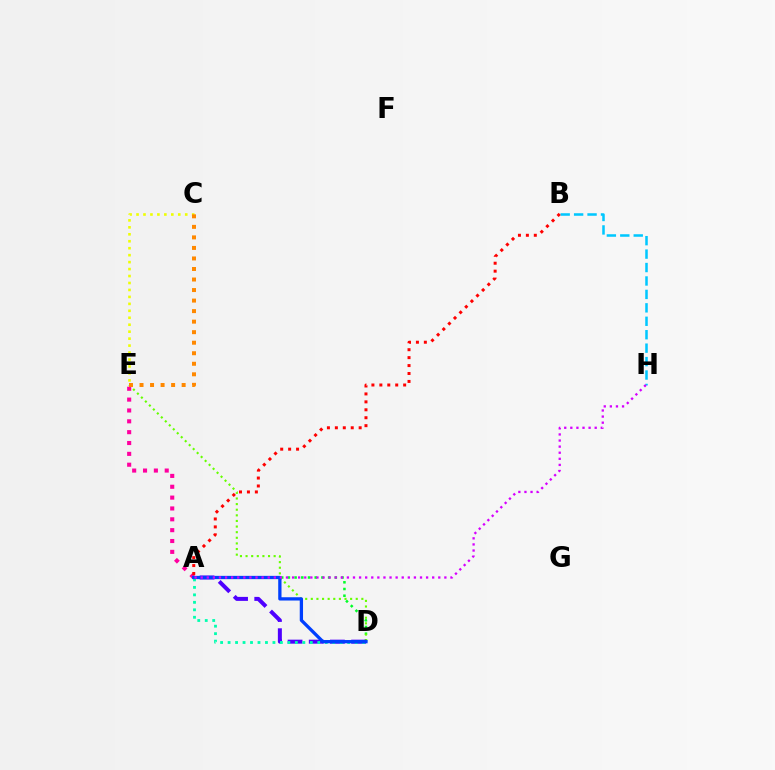{('A', 'D'): [{'color': '#00ff27', 'line_style': 'dotted', 'thickness': 1.82}, {'color': '#4f00ff', 'line_style': 'dashed', 'thickness': 2.88}, {'color': '#00ffaf', 'line_style': 'dotted', 'thickness': 2.03}, {'color': '#003fff', 'line_style': 'solid', 'thickness': 2.36}], ('D', 'E'): [{'color': '#66ff00', 'line_style': 'dotted', 'thickness': 1.53}], ('B', 'H'): [{'color': '#00c7ff', 'line_style': 'dashed', 'thickness': 1.83}], ('A', 'E'): [{'color': '#ff00a0', 'line_style': 'dotted', 'thickness': 2.95}], ('A', 'H'): [{'color': '#d600ff', 'line_style': 'dotted', 'thickness': 1.66}], ('C', 'E'): [{'color': '#eeff00', 'line_style': 'dotted', 'thickness': 1.89}, {'color': '#ff8800', 'line_style': 'dotted', 'thickness': 2.86}], ('A', 'B'): [{'color': '#ff0000', 'line_style': 'dotted', 'thickness': 2.16}]}